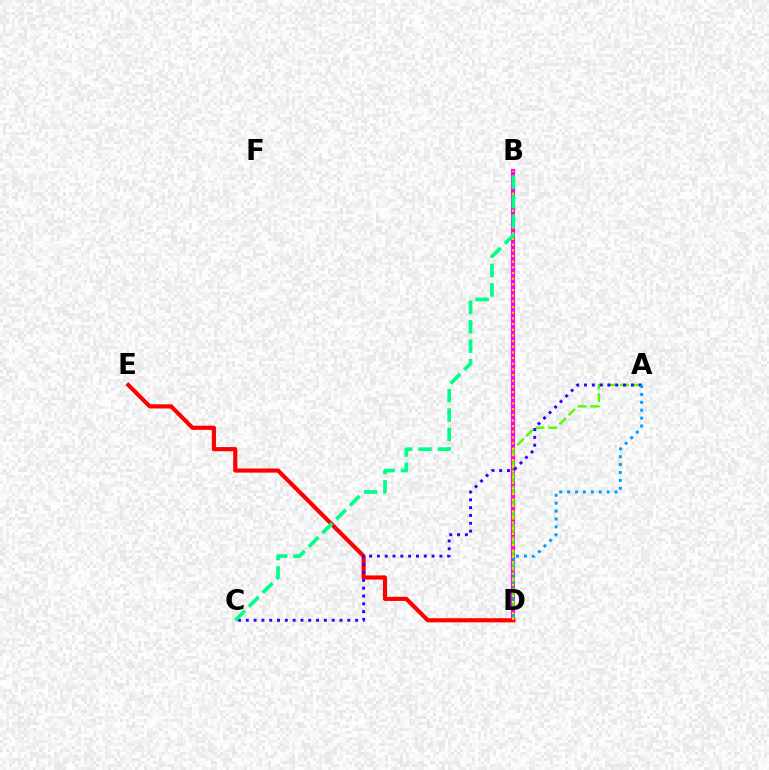{('B', 'D'): [{'color': '#ff00ed', 'line_style': 'solid', 'thickness': 2.96}, {'color': '#ffd500', 'line_style': 'dotted', 'thickness': 1.54}], ('A', 'D'): [{'color': '#4fff00', 'line_style': 'dashed', 'thickness': 1.73}, {'color': '#009eff', 'line_style': 'dotted', 'thickness': 2.15}], ('D', 'E'): [{'color': '#ff0000', 'line_style': 'solid', 'thickness': 2.98}], ('A', 'C'): [{'color': '#3700ff', 'line_style': 'dotted', 'thickness': 2.12}], ('B', 'C'): [{'color': '#00ff86', 'line_style': 'dashed', 'thickness': 2.64}]}